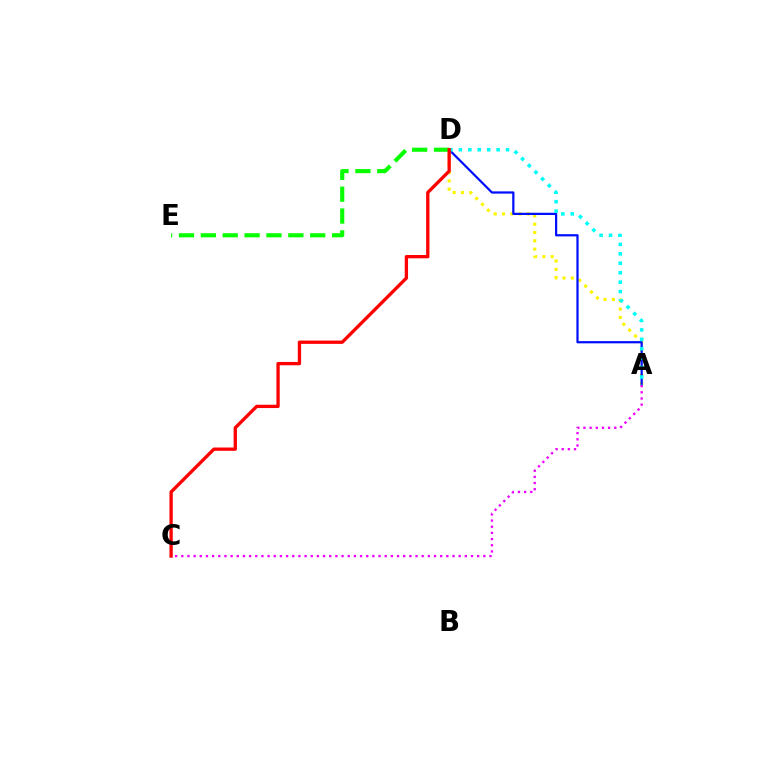{('A', 'D'): [{'color': '#fcf500', 'line_style': 'dotted', 'thickness': 2.26}, {'color': '#0010ff', 'line_style': 'solid', 'thickness': 1.61}, {'color': '#00fff6', 'line_style': 'dotted', 'thickness': 2.56}], ('A', 'C'): [{'color': '#ee00ff', 'line_style': 'dotted', 'thickness': 1.67}], ('D', 'E'): [{'color': '#08ff00', 'line_style': 'dashed', 'thickness': 2.97}], ('C', 'D'): [{'color': '#ff0000', 'line_style': 'solid', 'thickness': 2.38}]}